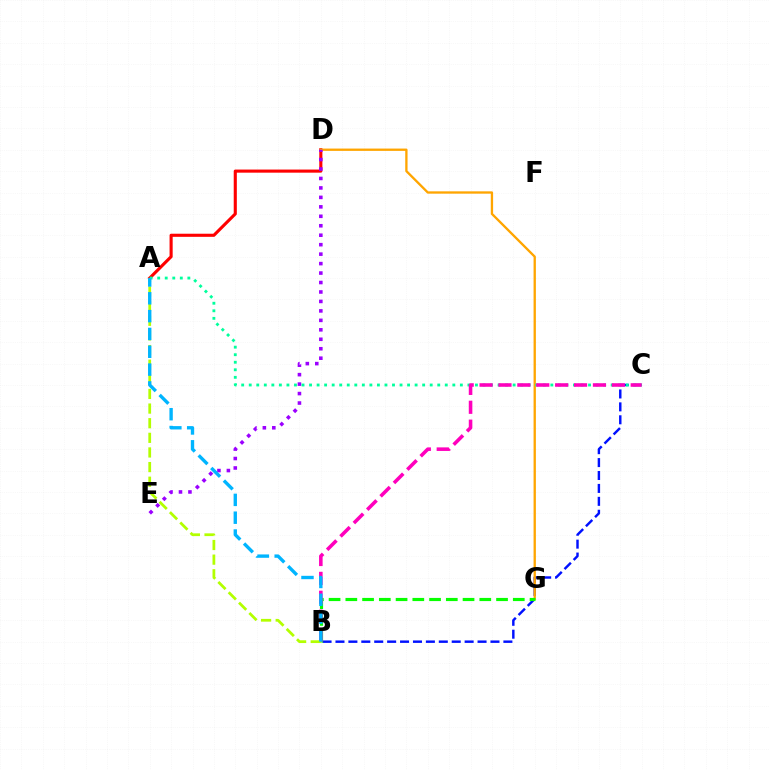{('B', 'C'): [{'color': '#0010ff', 'line_style': 'dashed', 'thickness': 1.75}, {'color': '#ff00bd', 'line_style': 'dashed', 'thickness': 2.57}], ('A', 'D'): [{'color': '#ff0000', 'line_style': 'solid', 'thickness': 2.24}], ('D', 'G'): [{'color': '#ffa500', 'line_style': 'solid', 'thickness': 1.67}], ('B', 'G'): [{'color': '#08ff00', 'line_style': 'dashed', 'thickness': 2.27}], ('D', 'E'): [{'color': '#9b00ff', 'line_style': 'dotted', 'thickness': 2.57}], ('A', 'C'): [{'color': '#00ff9d', 'line_style': 'dotted', 'thickness': 2.05}], ('A', 'B'): [{'color': '#b3ff00', 'line_style': 'dashed', 'thickness': 1.99}, {'color': '#00b5ff', 'line_style': 'dashed', 'thickness': 2.42}]}